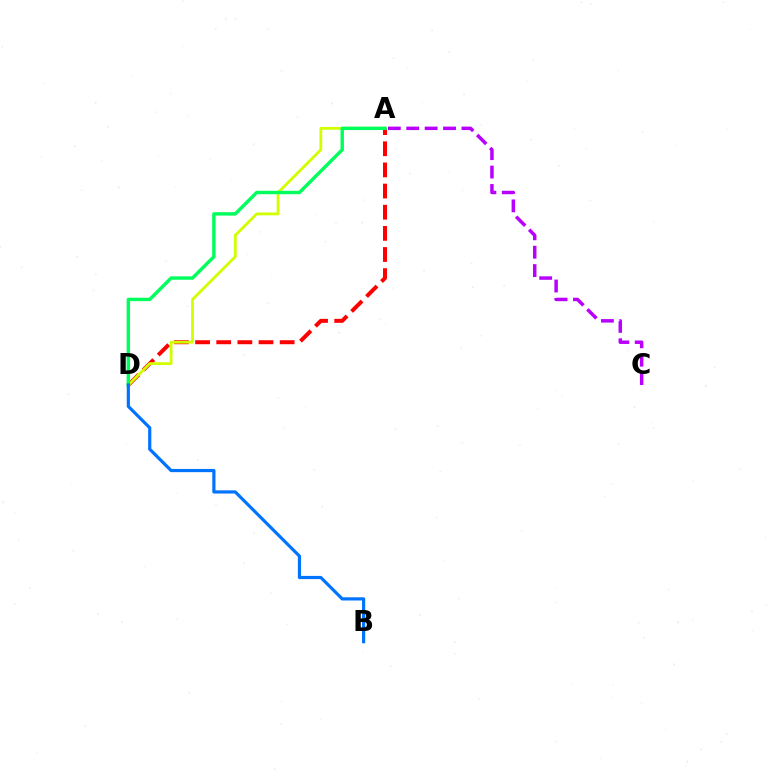{('A', 'D'): [{'color': '#ff0000', 'line_style': 'dashed', 'thickness': 2.87}, {'color': '#d1ff00', 'line_style': 'solid', 'thickness': 2.03}, {'color': '#00ff5c', 'line_style': 'solid', 'thickness': 2.46}], ('A', 'C'): [{'color': '#b900ff', 'line_style': 'dashed', 'thickness': 2.5}], ('B', 'D'): [{'color': '#0074ff', 'line_style': 'solid', 'thickness': 2.3}]}